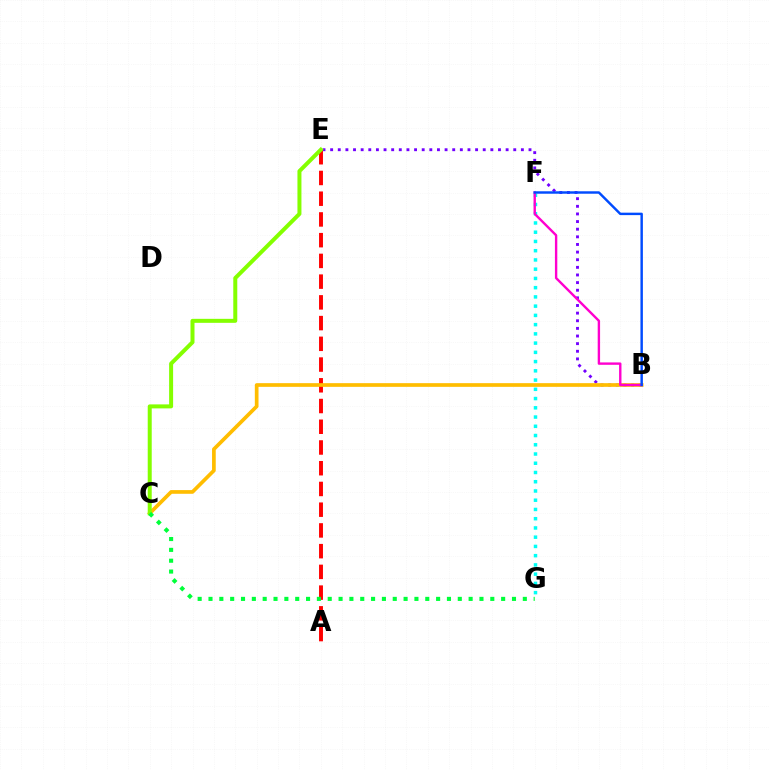{('B', 'E'): [{'color': '#7200ff', 'line_style': 'dotted', 'thickness': 2.07}], ('A', 'E'): [{'color': '#ff0000', 'line_style': 'dashed', 'thickness': 2.82}], ('B', 'C'): [{'color': '#ffbd00', 'line_style': 'solid', 'thickness': 2.66}], ('C', 'E'): [{'color': '#84ff00', 'line_style': 'solid', 'thickness': 2.88}], ('F', 'G'): [{'color': '#00fff6', 'line_style': 'dotted', 'thickness': 2.51}], ('C', 'G'): [{'color': '#00ff39', 'line_style': 'dotted', 'thickness': 2.94}], ('B', 'F'): [{'color': '#ff00cf', 'line_style': 'solid', 'thickness': 1.72}, {'color': '#004bff', 'line_style': 'solid', 'thickness': 1.76}]}